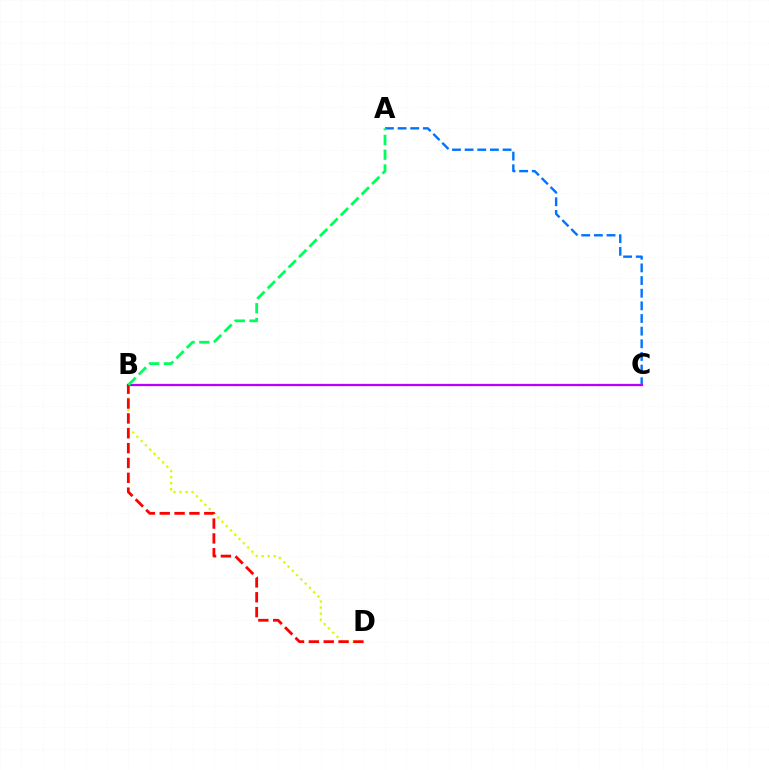{('A', 'C'): [{'color': '#0074ff', 'line_style': 'dashed', 'thickness': 1.72}], ('B', 'D'): [{'color': '#d1ff00', 'line_style': 'dotted', 'thickness': 1.64}, {'color': '#ff0000', 'line_style': 'dashed', 'thickness': 2.02}], ('B', 'C'): [{'color': '#b900ff', 'line_style': 'solid', 'thickness': 1.64}], ('A', 'B'): [{'color': '#00ff5c', 'line_style': 'dashed', 'thickness': 2.01}]}